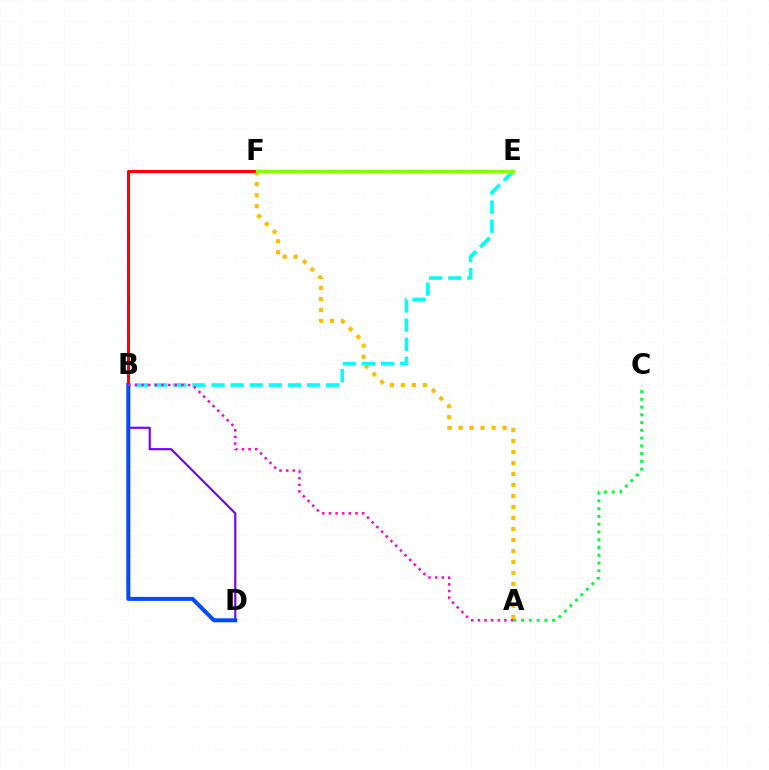{('A', 'F'): [{'color': '#ffbd00', 'line_style': 'dotted', 'thickness': 2.99}], ('B', 'D'): [{'color': '#7200ff', 'line_style': 'solid', 'thickness': 1.54}, {'color': '#004bff', 'line_style': 'solid', 'thickness': 2.89}], ('B', 'F'): [{'color': '#ff0000', 'line_style': 'solid', 'thickness': 2.23}], ('B', 'E'): [{'color': '#00fff6', 'line_style': 'dashed', 'thickness': 2.59}], ('E', 'F'): [{'color': '#84ff00', 'line_style': 'solid', 'thickness': 2.49}], ('A', 'B'): [{'color': '#ff00cf', 'line_style': 'dotted', 'thickness': 1.8}], ('A', 'C'): [{'color': '#00ff39', 'line_style': 'dotted', 'thickness': 2.11}]}